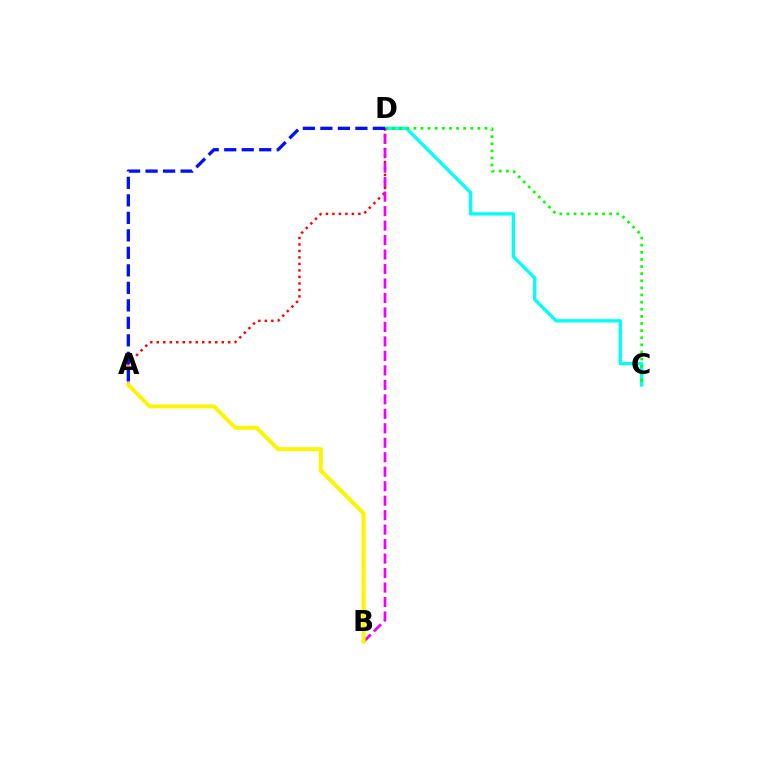{('C', 'D'): [{'color': '#00fff6', 'line_style': 'solid', 'thickness': 2.41}, {'color': '#08ff00', 'line_style': 'dotted', 'thickness': 1.93}], ('A', 'D'): [{'color': '#ff0000', 'line_style': 'dotted', 'thickness': 1.77}, {'color': '#0010ff', 'line_style': 'dashed', 'thickness': 2.38}], ('B', 'D'): [{'color': '#ee00ff', 'line_style': 'dashed', 'thickness': 1.97}], ('A', 'B'): [{'color': '#fcf500', 'line_style': 'solid', 'thickness': 2.85}]}